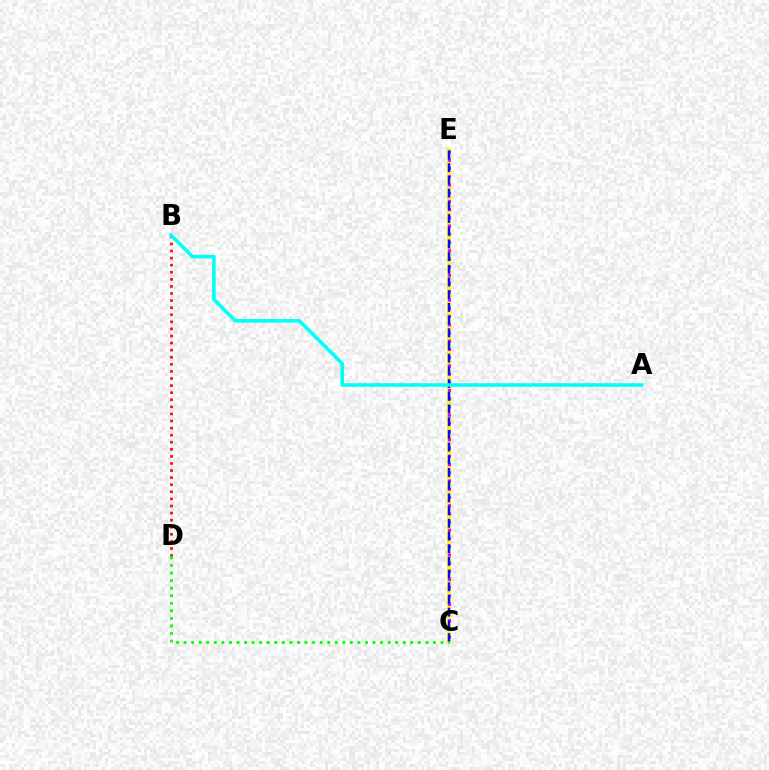{('C', 'E'): [{'color': '#fcf500', 'line_style': 'solid', 'thickness': 2.71}, {'color': '#ee00ff', 'line_style': 'dotted', 'thickness': 2.23}, {'color': '#0010ff', 'line_style': 'dashed', 'thickness': 1.73}], ('B', 'D'): [{'color': '#ff0000', 'line_style': 'dotted', 'thickness': 1.92}], ('C', 'D'): [{'color': '#08ff00', 'line_style': 'dotted', 'thickness': 2.05}], ('A', 'B'): [{'color': '#00fff6', 'line_style': 'solid', 'thickness': 2.57}]}